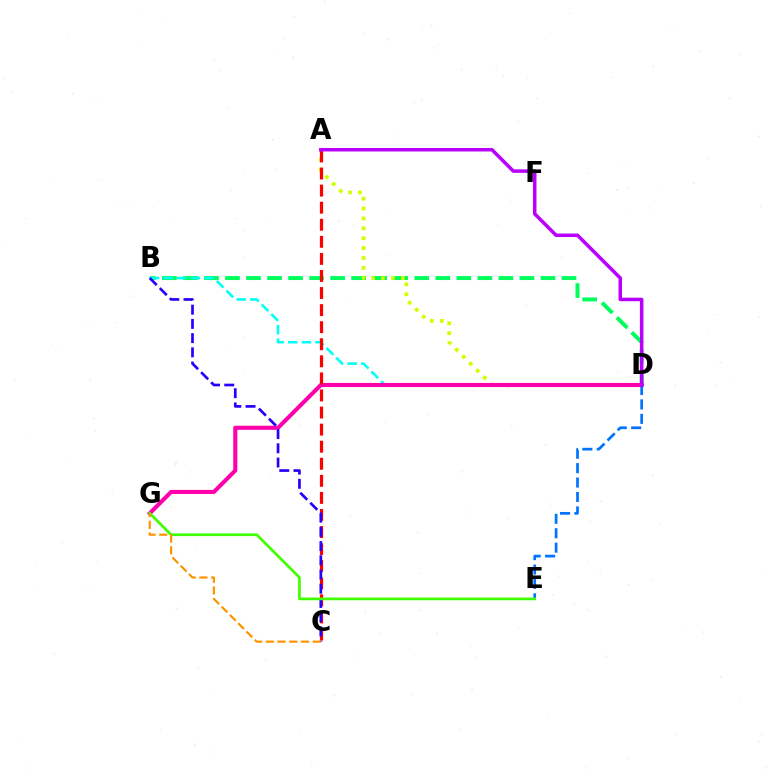{('B', 'D'): [{'color': '#00ff5c', 'line_style': 'dashed', 'thickness': 2.86}, {'color': '#00fff6', 'line_style': 'dashed', 'thickness': 1.85}], ('A', 'D'): [{'color': '#d1ff00', 'line_style': 'dotted', 'thickness': 2.68}, {'color': '#b900ff', 'line_style': 'solid', 'thickness': 2.53}], ('D', 'G'): [{'color': '#ff00ac', 'line_style': 'solid', 'thickness': 2.95}], ('A', 'C'): [{'color': '#ff0000', 'line_style': 'dashed', 'thickness': 2.32}], ('D', 'E'): [{'color': '#0074ff', 'line_style': 'dashed', 'thickness': 1.96}], ('B', 'C'): [{'color': '#2500ff', 'line_style': 'dashed', 'thickness': 1.93}], ('E', 'G'): [{'color': '#3dff00', 'line_style': 'solid', 'thickness': 1.95}], ('C', 'G'): [{'color': '#ff9400', 'line_style': 'dashed', 'thickness': 1.59}]}